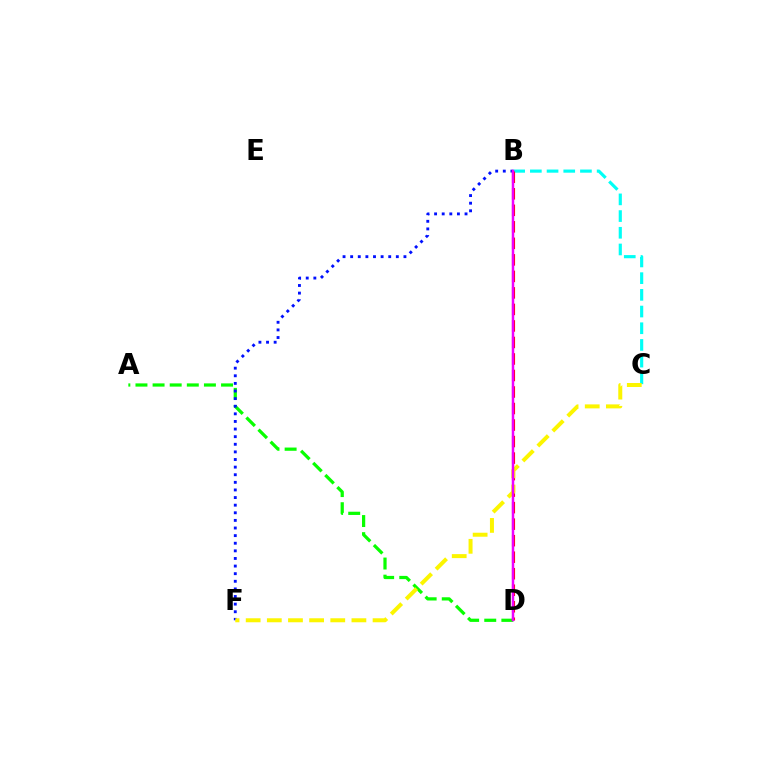{('A', 'D'): [{'color': '#08ff00', 'line_style': 'dashed', 'thickness': 2.33}], ('B', 'F'): [{'color': '#0010ff', 'line_style': 'dotted', 'thickness': 2.07}], ('B', 'C'): [{'color': '#00fff6', 'line_style': 'dashed', 'thickness': 2.27}], ('B', 'D'): [{'color': '#ff0000', 'line_style': 'dashed', 'thickness': 2.24}, {'color': '#ee00ff', 'line_style': 'solid', 'thickness': 1.8}], ('C', 'F'): [{'color': '#fcf500', 'line_style': 'dashed', 'thickness': 2.87}]}